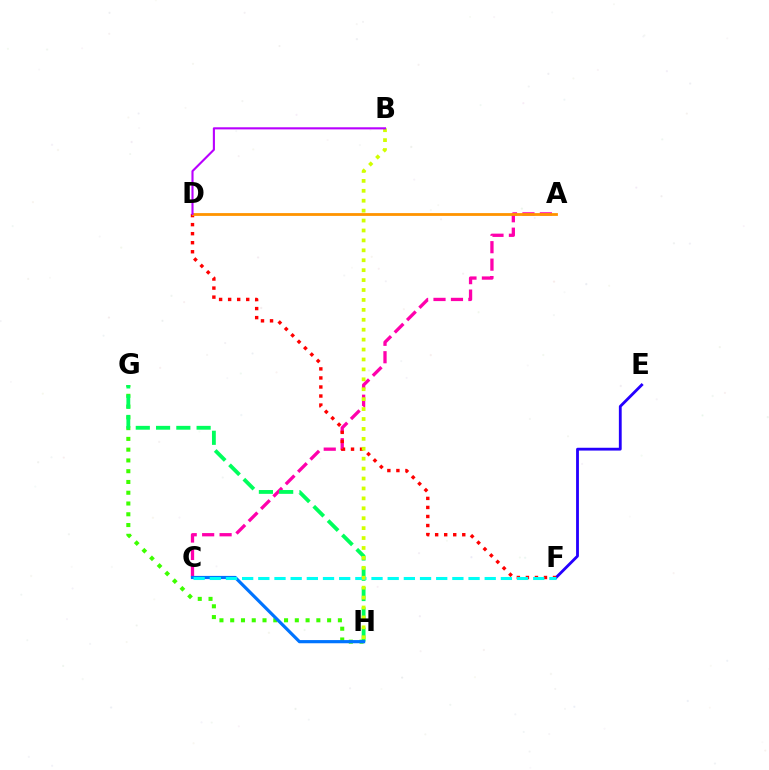{('A', 'C'): [{'color': '#ff00ac', 'line_style': 'dashed', 'thickness': 2.37}], ('G', 'H'): [{'color': '#3dff00', 'line_style': 'dotted', 'thickness': 2.93}, {'color': '#00ff5c', 'line_style': 'dashed', 'thickness': 2.75}], ('C', 'H'): [{'color': '#0074ff', 'line_style': 'solid', 'thickness': 2.29}], ('E', 'F'): [{'color': '#2500ff', 'line_style': 'solid', 'thickness': 2.03}], ('D', 'F'): [{'color': '#ff0000', 'line_style': 'dotted', 'thickness': 2.46}], ('A', 'D'): [{'color': '#ff9400', 'line_style': 'solid', 'thickness': 2.02}], ('C', 'F'): [{'color': '#00fff6', 'line_style': 'dashed', 'thickness': 2.2}], ('B', 'H'): [{'color': '#d1ff00', 'line_style': 'dotted', 'thickness': 2.7}], ('B', 'D'): [{'color': '#b900ff', 'line_style': 'solid', 'thickness': 1.52}]}